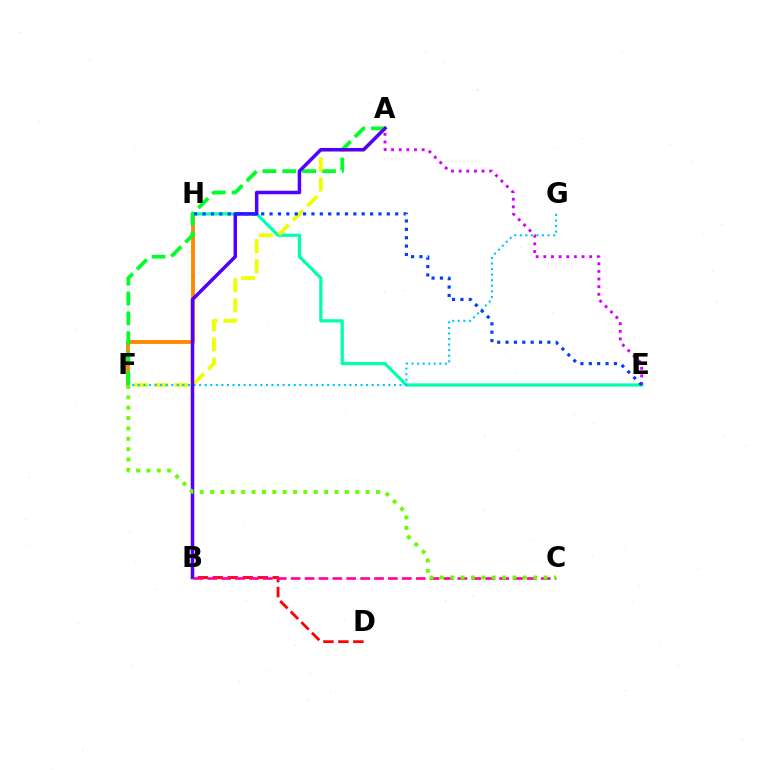{('B', 'D'): [{'color': '#ff0000', 'line_style': 'dashed', 'thickness': 2.03}], ('F', 'H'): [{'color': '#ff8800', 'line_style': 'solid', 'thickness': 2.77}], ('E', 'H'): [{'color': '#00ffaf', 'line_style': 'solid', 'thickness': 2.33}, {'color': '#003fff', 'line_style': 'dotted', 'thickness': 2.28}], ('A', 'F'): [{'color': '#00ff27', 'line_style': 'dashed', 'thickness': 2.7}, {'color': '#eeff00', 'line_style': 'dashed', 'thickness': 2.74}], ('F', 'G'): [{'color': '#00c7ff', 'line_style': 'dotted', 'thickness': 1.51}], ('A', 'B'): [{'color': '#4f00ff', 'line_style': 'solid', 'thickness': 2.52}], ('A', 'E'): [{'color': '#d600ff', 'line_style': 'dotted', 'thickness': 2.08}], ('B', 'C'): [{'color': '#ff00a0', 'line_style': 'dashed', 'thickness': 1.89}], ('C', 'F'): [{'color': '#66ff00', 'line_style': 'dotted', 'thickness': 2.82}]}